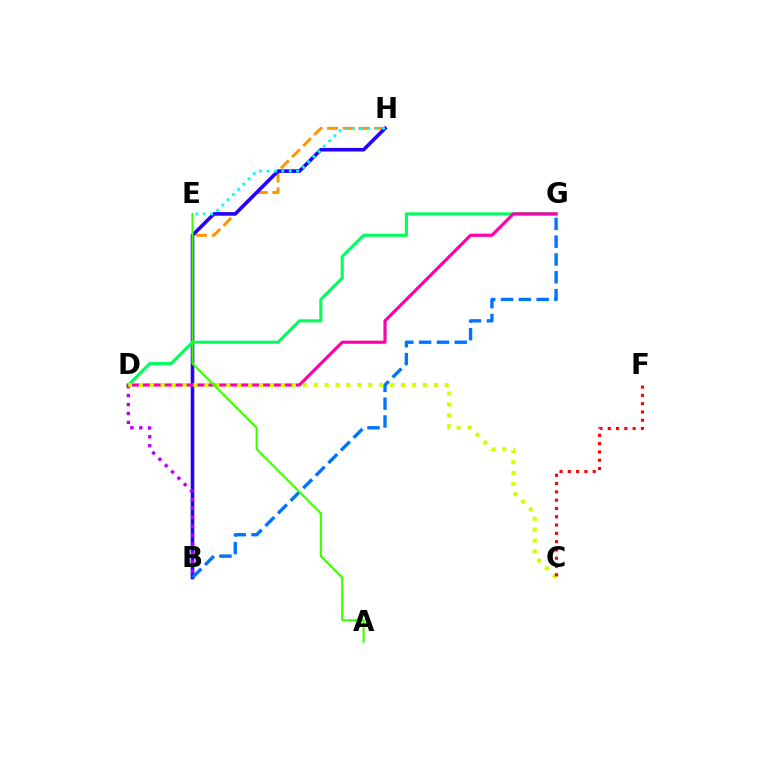{('B', 'H'): [{'color': '#ff9400', 'line_style': 'dashed', 'thickness': 2.13}, {'color': '#2500ff', 'line_style': 'solid', 'thickness': 2.59}], ('E', 'H'): [{'color': '#00fff6', 'line_style': 'dotted', 'thickness': 2.01}], ('D', 'G'): [{'color': '#00ff5c', 'line_style': 'solid', 'thickness': 2.23}, {'color': '#ff00ac', 'line_style': 'solid', 'thickness': 2.27}], ('B', 'G'): [{'color': '#0074ff', 'line_style': 'dashed', 'thickness': 2.42}], ('B', 'D'): [{'color': '#b900ff', 'line_style': 'dotted', 'thickness': 2.43}], ('C', 'D'): [{'color': '#d1ff00', 'line_style': 'dotted', 'thickness': 2.97}], ('A', 'E'): [{'color': '#3dff00', 'line_style': 'solid', 'thickness': 1.54}], ('C', 'F'): [{'color': '#ff0000', 'line_style': 'dotted', 'thickness': 2.25}]}